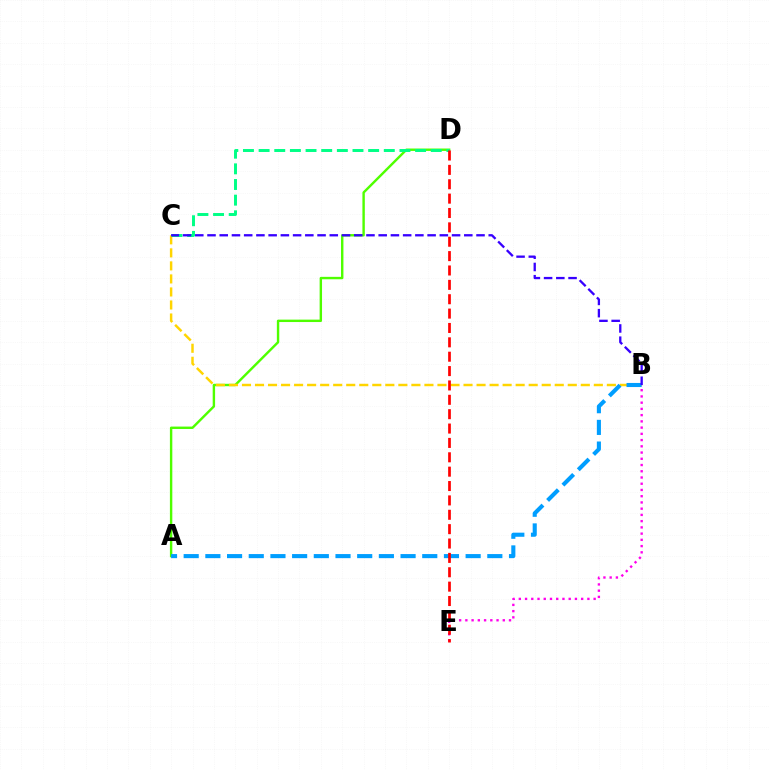{('A', 'D'): [{'color': '#4fff00', 'line_style': 'solid', 'thickness': 1.73}], ('B', 'C'): [{'color': '#ffd500', 'line_style': 'dashed', 'thickness': 1.77}, {'color': '#3700ff', 'line_style': 'dashed', 'thickness': 1.66}], ('C', 'D'): [{'color': '#00ff86', 'line_style': 'dashed', 'thickness': 2.13}], ('B', 'E'): [{'color': '#ff00ed', 'line_style': 'dotted', 'thickness': 1.69}], ('A', 'B'): [{'color': '#009eff', 'line_style': 'dashed', 'thickness': 2.95}], ('D', 'E'): [{'color': '#ff0000', 'line_style': 'dashed', 'thickness': 1.95}]}